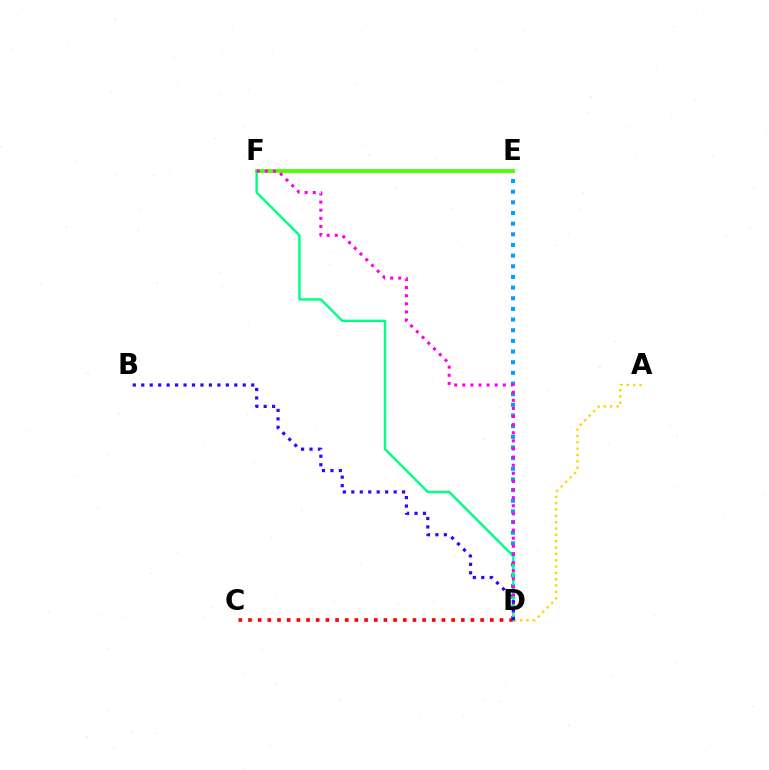{('D', 'E'): [{'color': '#009eff', 'line_style': 'dotted', 'thickness': 2.9}], ('A', 'D'): [{'color': '#ffd500', 'line_style': 'dotted', 'thickness': 1.72}], ('C', 'D'): [{'color': '#ff0000', 'line_style': 'dotted', 'thickness': 2.63}], ('D', 'F'): [{'color': '#00ff86', 'line_style': 'solid', 'thickness': 1.76}, {'color': '#ff00ed', 'line_style': 'dotted', 'thickness': 2.2}], ('E', 'F'): [{'color': '#4fff00', 'line_style': 'solid', 'thickness': 2.75}], ('B', 'D'): [{'color': '#3700ff', 'line_style': 'dotted', 'thickness': 2.3}]}